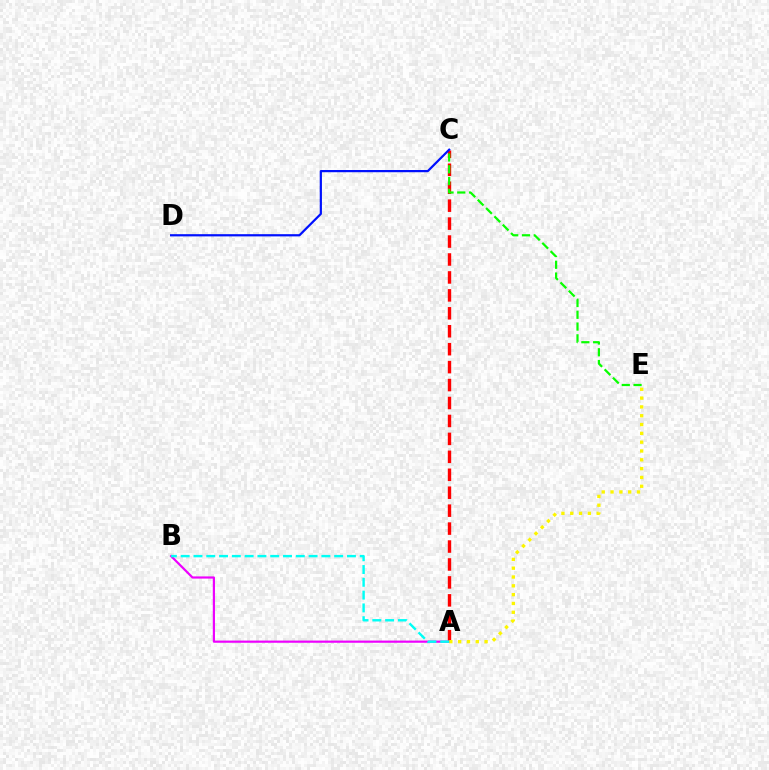{('A', 'C'): [{'color': '#ff0000', 'line_style': 'dashed', 'thickness': 2.44}], ('A', 'B'): [{'color': '#ee00ff', 'line_style': 'solid', 'thickness': 1.58}, {'color': '#00fff6', 'line_style': 'dashed', 'thickness': 1.74}], ('C', 'E'): [{'color': '#08ff00', 'line_style': 'dashed', 'thickness': 1.6}], ('C', 'D'): [{'color': '#0010ff', 'line_style': 'solid', 'thickness': 1.6}], ('A', 'E'): [{'color': '#fcf500', 'line_style': 'dotted', 'thickness': 2.4}]}